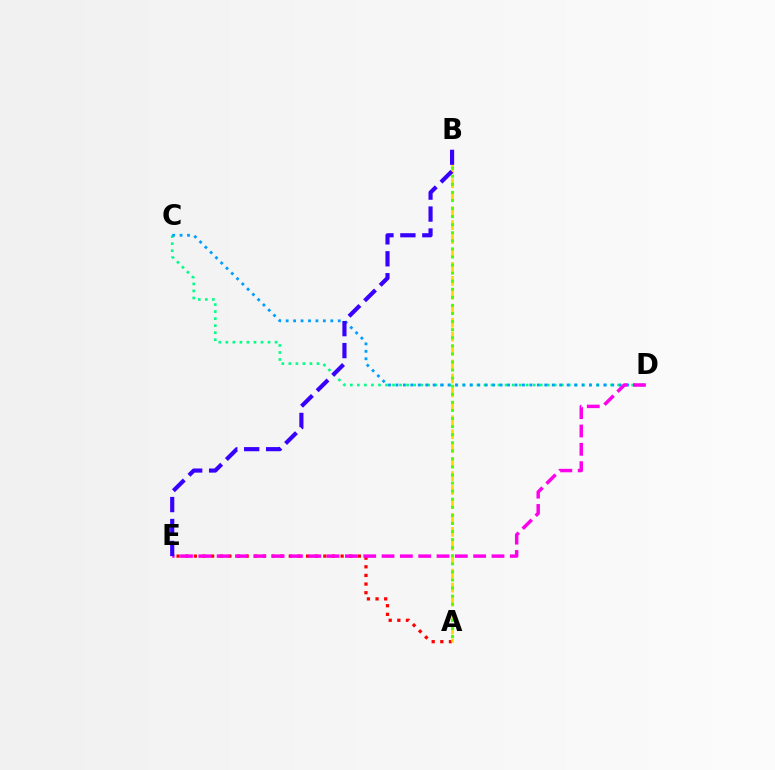{('C', 'D'): [{'color': '#00ff86', 'line_style': 'dotted', 'thickness': 1.91}, {'color': '#009eff', 'line_style': 'dotted', 'thickness': 2.02}], ('A', 'E'): [{'color': '#ff0000', 'line_style': 'dotted', 'thickness': 2.35}], ('A', 'B'): [{'color': '#ffd500', 'line_style': 'dashed', 'thickness': 1.89}, {'color': '#4fff00', 'line_style': 'dotted', 'thickness': 2.19}], ('D', 'E'): [{'color': '#ff00ed', 'line_style': 'dashed', 'thickness': 2.49}], ('B', 'E'): [{'color': '#3700ff', 'line_style': 'dashed', 'thickness': 2.98}]}